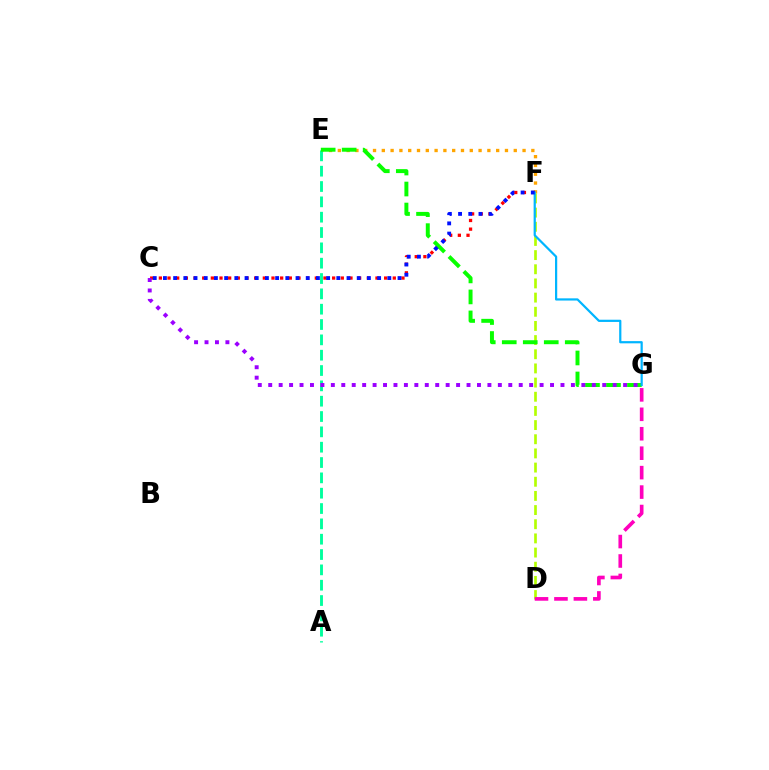{('E', 'F'): [{'color': '#ffa500', 'line_style': 'dotted', 'thickness': 2.39}], ('D', 'F'): [{'color': '#b3ff00', 'line_style': 'dashed', 'thickness': 1.92}], ('D', 'G'): [{'color': '#ff00bd', 'line_style': 'dashed', 'thickness': 2.64}], ('C', 'F'): [{'color': '#ff0000', 'line_style': 'dotted', 'thickness': 2.35}, {'color': '#0010ff', 'line_style': 'dotted', 'thickness': 2.77}], ('A', 'E'): [{'color': '#00ff9d', 'line_style': 'dashed', 'thickness': 2.08}], ('E', 'G'): [{'color': '#08ff00', 'line_style': 'dashed', 'thickness': 2.85}], ('F', 'G'): [{'color': '#00b5ff', 'line_style': 'solid', 'thickness': 1.59}], ('C', 'G'): [{'color': '#9b00ff', 'line_style': 'dotted', 'thickness': 2.84}]}